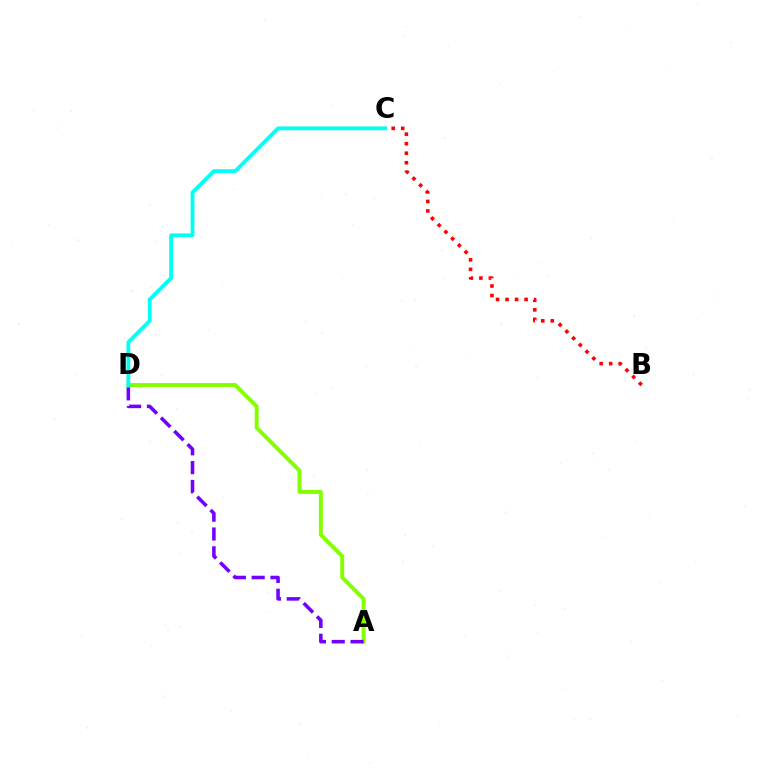{('A', 'D'): [{'color': '#84ff00', 'line_style': 'solid', 'thickness': 2.83}, {'color': '#7200ff', 'line_style': 'dashed', 'thickness': 2.56}], ('B', 'C'): [{'color': '#ff0000', 'line_style': 'dotted', 'thickness': 2.59}], ('C', 'D'): [{'color': '#00fff6', 'line_style': 'solid', 'thickness': 2.73}]}